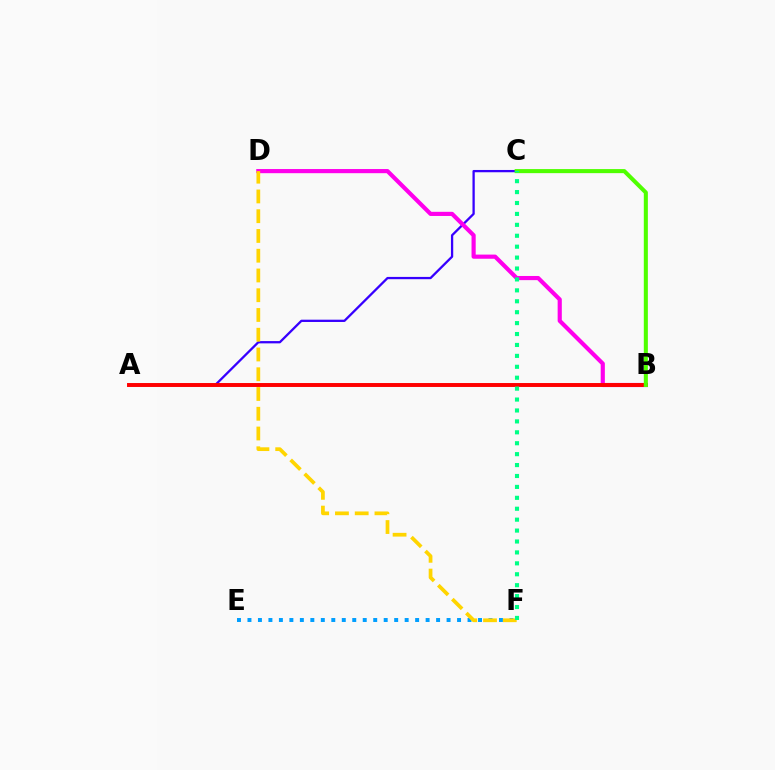{('E', 'F'): [{'color': '#009eff', 'line_style': 'dotted', 'thickness': 2.85}], ('A', 'C'): [{'color': '#3700ff', 'line_style': 'solid', 'thickness': 1.64}], ('B', 'D'): [{'color': '#ff00ed', 'line_style': 'solid', 'thickness': 2.99}], ('D', 'F'): [{'color': '#ffd500', 'line_style': 'dashed', 'thickness': 2.68}], ('A', 'B'): [{'color': '#ff0000', 'line_style': 'solid', 'thickness': 2.83}], ('B', 'C'): [{'color': '#4fff00', 'line_style': 'solid', 'thickness': 2.92}], ('C', 'F'): [{'color': '#00ff86', 'line_style': 'dotted', 'thickness': 2.97}]}